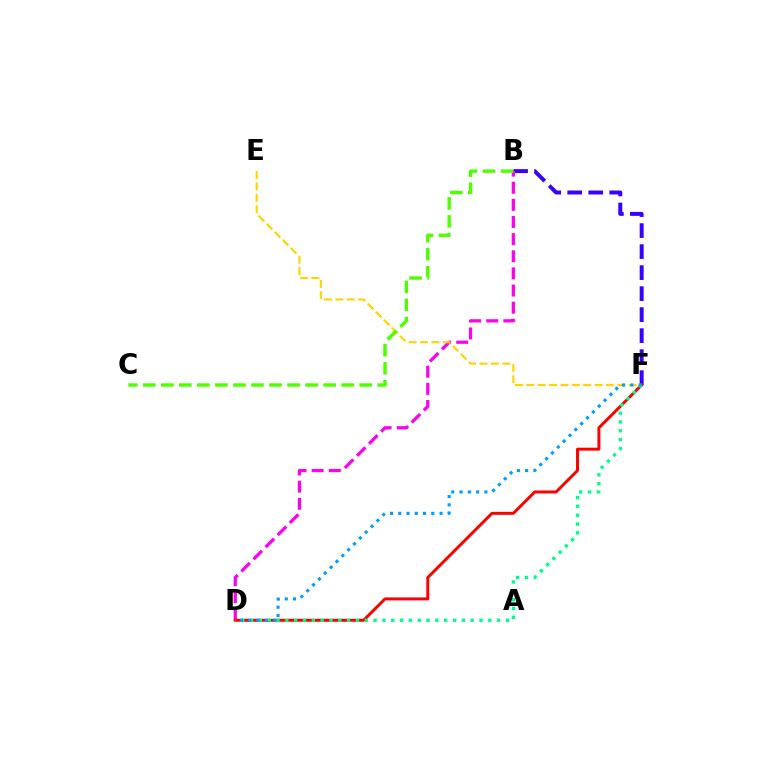{('B', 'F'): [{'color': '#3700ff', 'line_style': 'dashed', 'thickness': 2.85}], ('B', 'D'): [{'color': '#ff00ed', 'line_style': 'dashed', 'thickness': 2.33}], ('E', 'F'): [{'color': '#ffd500', 'line_style': 'dashed', 'thickness': 1.55}], ('D', 'F'): [{'color': '#ff0000', 'line_style': 'solid', 'thickness': 2.13}, {'color': '#00ff86', 'line_style': 'dotted', 'thickness': 2.4}, {'color': '#009eff', 'line_style': 'dotted', 'thickness': 2.25}], ('B', 'C'): [{'color': '#4fff00', 'line_style': 'dashed', 'thickness': 2.45}]}